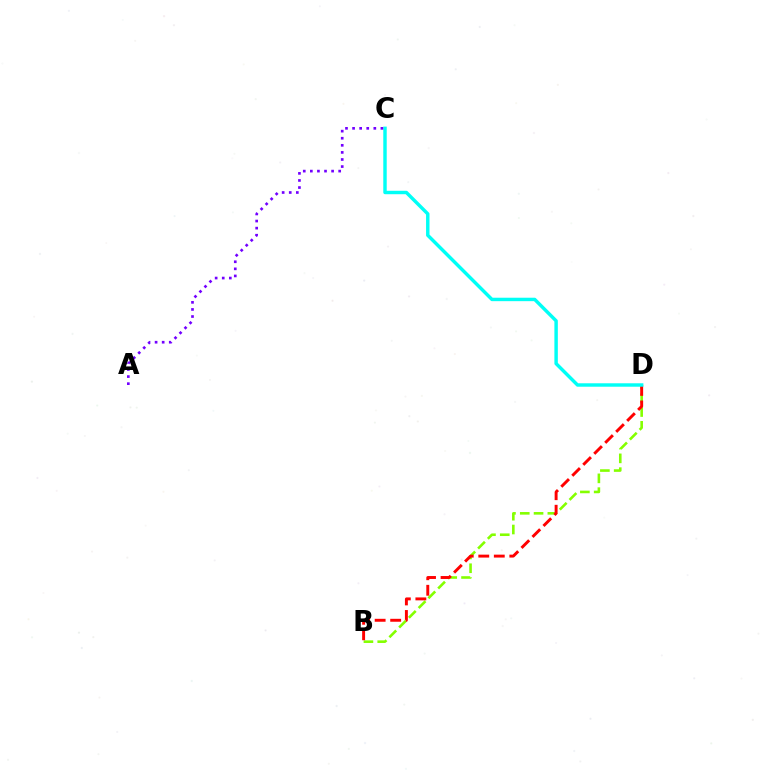{('B', 'D'): [{'color': '#84ff00', 'line_style': 'dashed', 'thickness': 1.87}, {'color': '#ff0000', 'line_style': 'dashed', 'thickness': 2.11}], ('C', 'D'): [{'color': '#00fff6', 'line_style': 'solid', 'thickness': 2.48}], ('A', 'C'): [{'color': '#7200ff', 'line_style': 'dotted', 'thickness': 1.92}]}